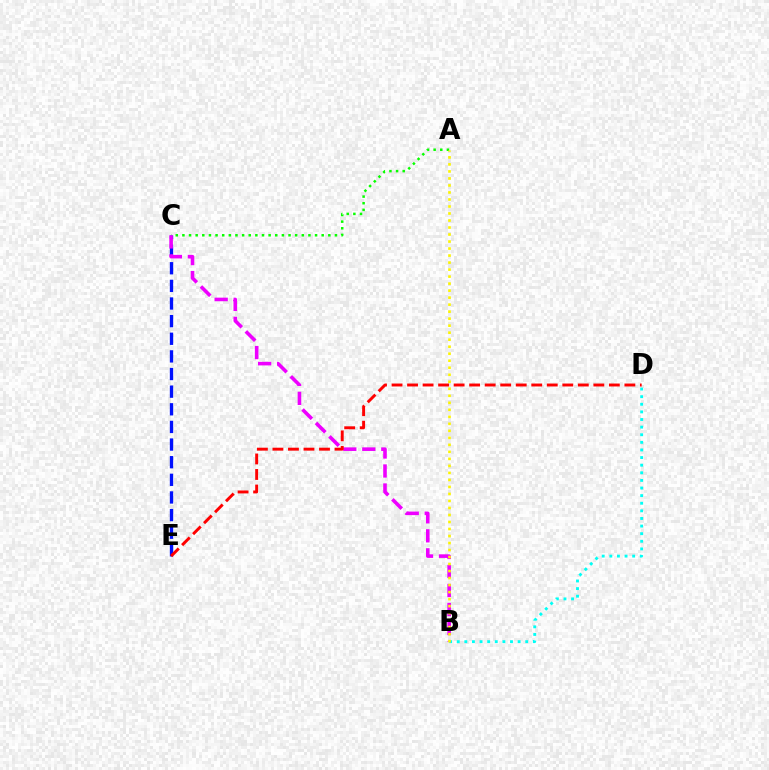{('A', 'C'): [{'color': '#08ff00', 'line_style': 'dotted', 'thickness': 1.8}], ('C', 'E'): [{'color': '#0010ff', 'line_style': 'dashed', 'thickness': 2.4}], ('B', 'D'): [{'color': '#00fff6', 'line_style': 'dotted', 'thickness': 2.07}], ('B', 'C'): [{'color': '#ee00ff', 'line_style': 'dashed', 'thickness': 2.58}], ('D', 'E'): [{'color': '#ff0000', 'line_style': 'dashed', 'thickness': 2.11}], ('A', 'B'): [{'color': '#fcf500', 'line_style': 'dotted', 'thickness': 1.9}]}